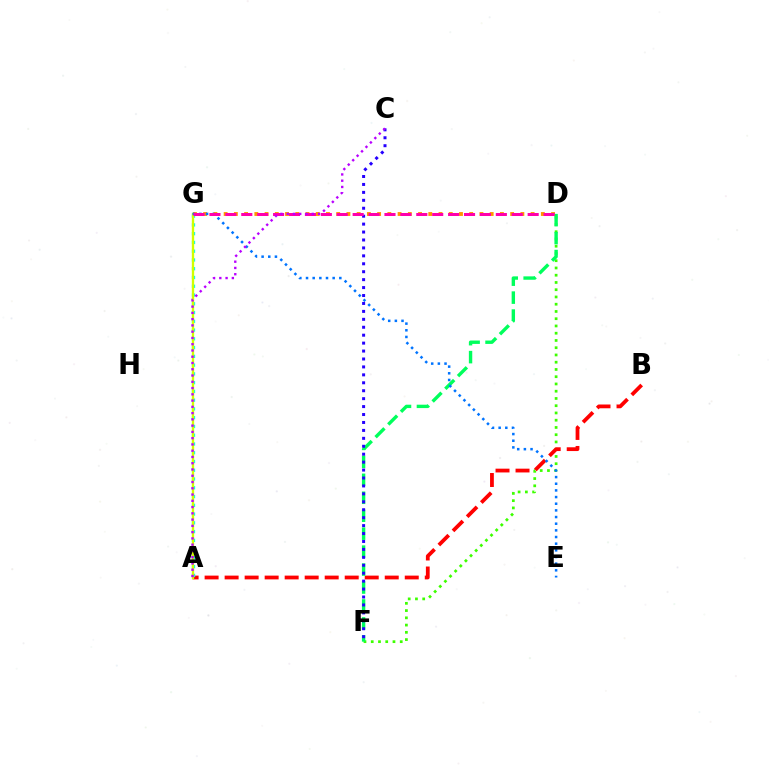{('D', 'G'): [{'color': '#ff9400', 'line_style': 'dotted', 'thickness': 2.78}, {'color': '#ff00ac', 'line_style': 'dashed', 'thickness': 2.16}], ('D', 'F'): [{'color': '#3dff00', 'line_style': 'dotted', 'thickness': 1.97}, {'color': '#00ff5c', 'line_style': 'dashed', 'thickness': 2.44}], ('A', 'B'): [{'color': '#ff0000', 'line_style': 'dashed', 'thickness': 2.72}], ('A', 'G'): [{'color': '#00fff6', 'line_style': 'dotted', 'thickness': 2.38}, {'color': '#d1ff00', 'line_style': 'solid', 'thickness': 1.68}], ('E', 'G'): [{'color': '#0074ff', 'line_style': 'dotted', 'thickness': 1.81}], ('C', 'F'): [{'color': '#2500ff', 'line_style': 'dotted', 'thickness': 2.16}], ('A', 'C'): [{'color': '#b900ff', 'line_style': 'dotted', 'thickness': 1.7}]}